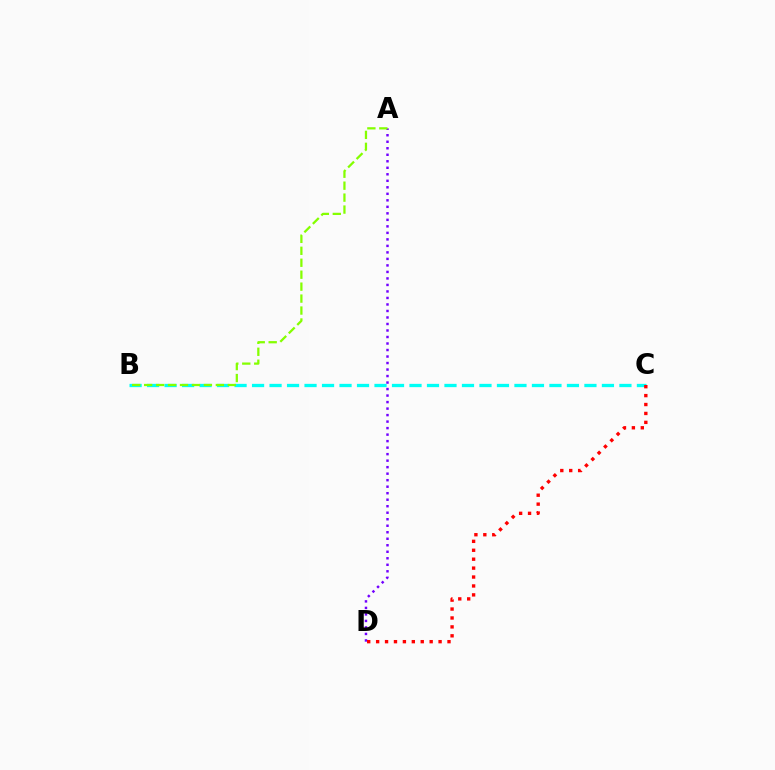{('B', 'C'): [{'color': '#00fff6', 'line_style': 'dashed', 'thickness': 2.38}], ('A', 'D'): [{'color': '#7200ff', 'line_style': 'dotted', 'thickness': 1.77}], ('A', 'B'): [{'color': '#84ff00', 'line_style': 'dashed', 'thickness': 1.62}], ('C', 'D'): [{'color': '#ff0000', 'line_style': 'dotted', 'thickness': 2.42}]}